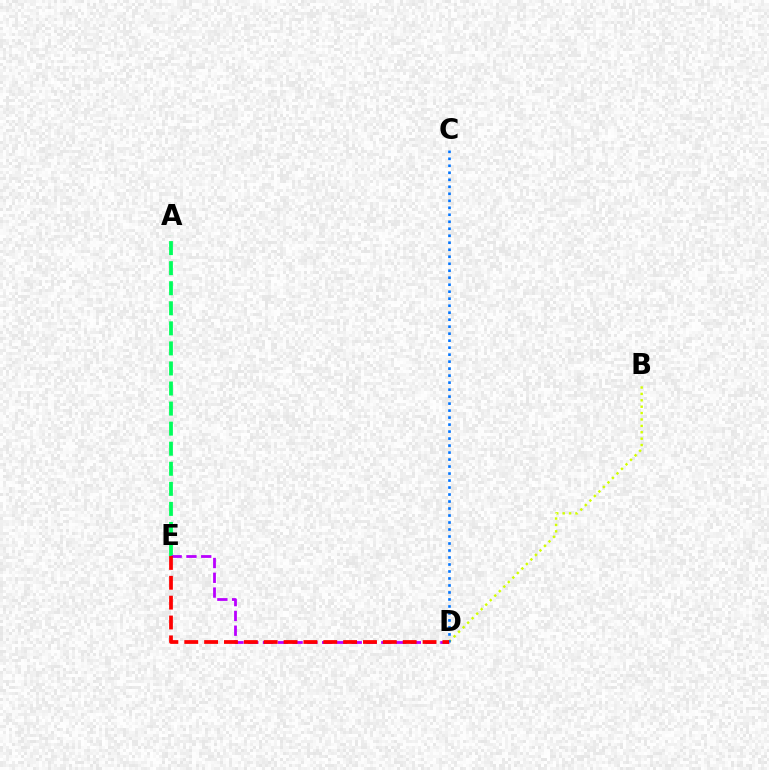{('B', 'D'): [{'color': '#d1ff00', 'line_style': 'dotted', 'thickness': 1.74}], ('A', 'E'): [{'color': '#00ff5c', 'line_style': 'dashed', 'thickness': 2.73}], ('D', 'E'): [{'color': '#b900ff', 'line_style': 'dashed', 'thickness': 2.01}, {'color': '#ff0000', 'line_style': 'dashed', 'thickness': 2.7}], ('C', 'D'): [{'color': '#0074ff', 'line_style': 'dotted', 'thickness': 1.9}]}